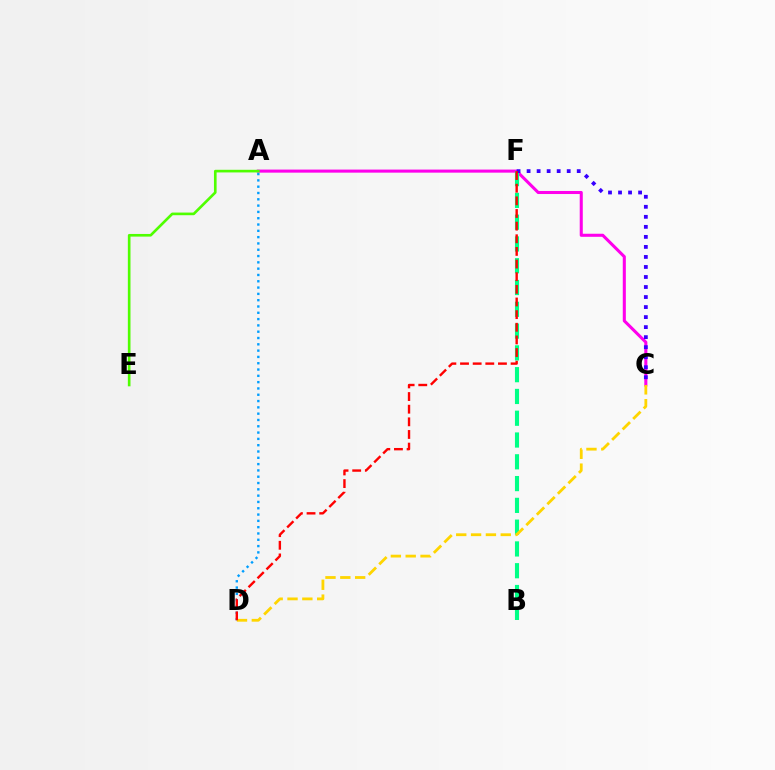{('A', 'C'): [{'color': '#ff00ed', 'line_style': 'solid', 'thickness': 2.21}], ('A', 'D'): [{'color': '#009eff', 'line_style': 'dotted', 'thickness': 1.71}], ('A', 'E'): [{'color': '#4fff00', 'line_style': 'solid', 'thickness': 1.9}], ('B', 'F'): [{'color': '#00ff86', 'line_style': 'dashed', 'thickness': 2.96}], ('C', 'F'): [{'color': '#3700ff', 'line_style': 'dotted', 'thickness': 2.72}], ('C', 'D'): [{'color': '#ffd500', 'line_style': 'dashed', 'thickness': 2.02}], ('D', 'F'): [{'color': '#ff0000', 'line_style': 'dashed', 'thickness': 1.72}]}